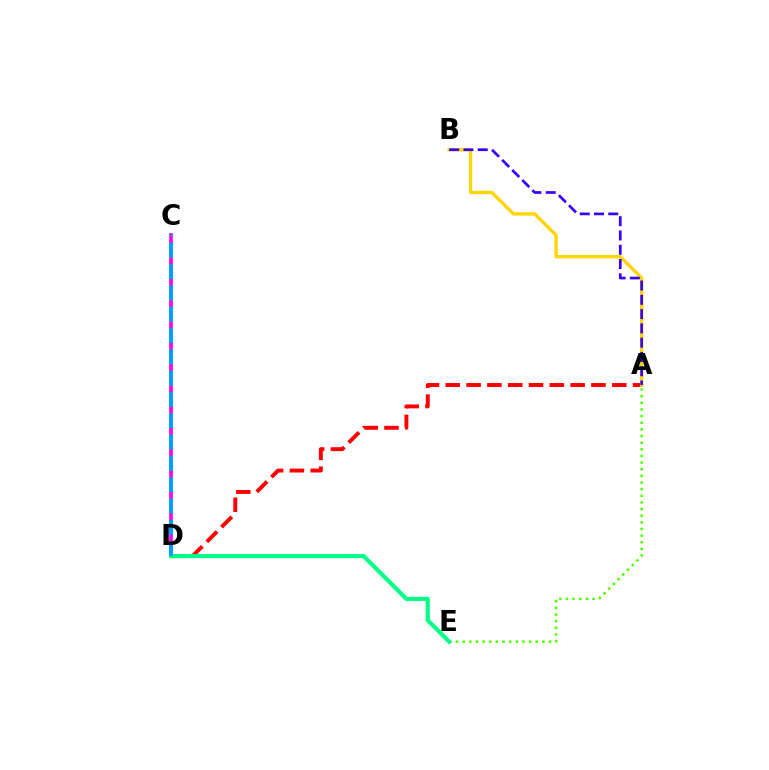{('A', 'D'): [{'color': '#ff0000', 'line_style': 'dashed', 'thickness': 2.83}], ('C', 'D'): [{'color': '#ff00ed', 'line_style': 'solid', 'thickness': 2.6}, {'color': '#009eff', 'line_style': 'dashed', 'thickness': 2.89}], ('A', 'E'): [{'color': '#4fff00', 'line_style': 'dotted', 'thickness': 1.8}], ('D', 'E'): [{'color': '#00ff86', 'line_style': 'solid', 'thickness': 2.97}], ('A', 'B'): [{'color': '#ffd500', 'line_style': 'solid', 'thickness': 2.4}, {'color': '#3700ff', 'line_style': 'dashed', 'thickness': 1.94}]}